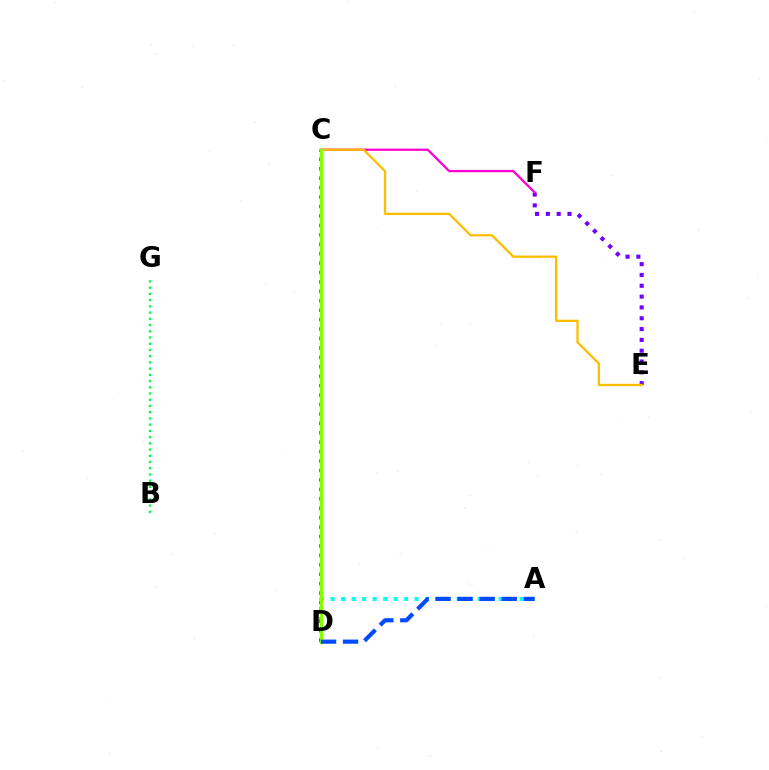{('E', 'F'): [{'color': '#7200ff', 'line_style': 'dotted', 'thickness': 2.94}], ('C', 'F'): [{'color': '#ff00cf', 'line_style': 'solid', 'thickness': 1.63}], ('A', 'D'): [{'color': '#00fff6', 'line_style': 'dotted', 'thickness': 2.86}, {'color': '#004bff', 'line_style': 'dashed', 'thickness': 2.99}], ('C', 'D'): [{'color': '#ff0000', 'line_style': 'dotted', 'thickness': 2.56}, {'color': '#84ff00', 'line_style': 'solid', 'thickness': 2.35}], ('C', 'E'): [{'color': '#ffbd00', 'line_style': 'solid', 'thickness': 1.65}], ('B', 'G'): [{'color': '#00ff39', 'line_style': 'dotted', 'thickness': 1.69}]}